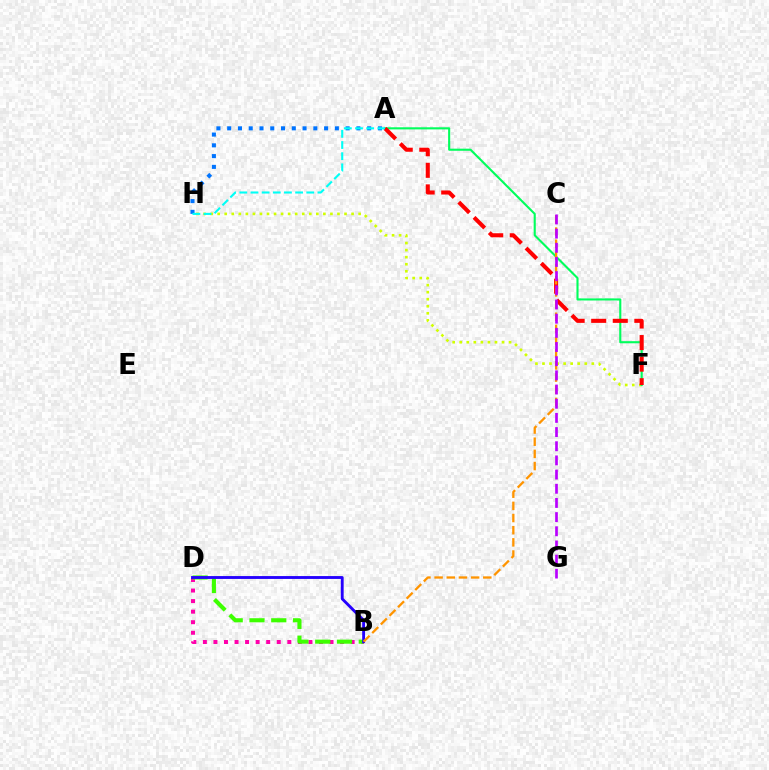{('B', 'D'): [{'color': '#ff00ac', 'line_style': 'dotted', 'thickness': 2.87}, {'color': '#3dff00', 'line_style': 'dashed', 'thickness': 2.96}, {'color': '#2500ff', 'line_style': 'solid', 'thickness': 2.06}], ('F', 'H'): [{'color': '#d1ff00', 'line_style': 'dotted', 'thickness': 1.91}], ('A', 'F'): [{'color': '#00ff5c', 'line_style': 'solid', 'thickness': 1.52}, {'color': '#ff0000', 'line_style': 'dashed', 'thickness': 2.93}], ('A', 'H'): [{'color': '#0074ff', 'line_style': 'dotted', 'thickness': 2.93}, {'color': '#00fff6', 'line_style': 'dashed', 'thickness': 1.52}], ('B', 'C'): [{'color': '#ff9400', 'line_style': 'dashed', 'thickness': 1.65}], ('C', 'G'): [{'color': '#b900ff', 'line_style': 'dashed', 'thickness': 1.93}]}